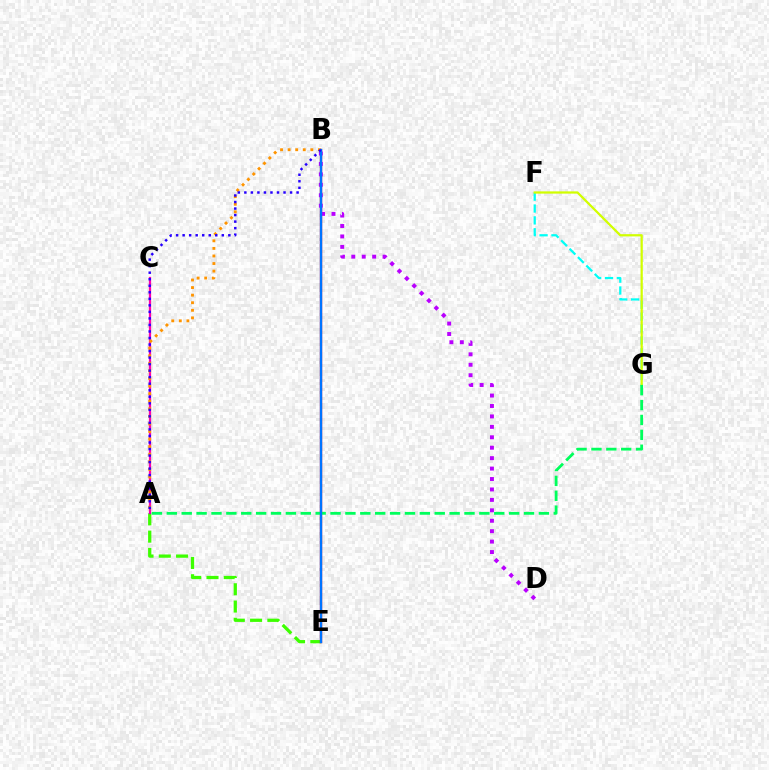{('A', 'E'): [{'color': '#3dff00', 'line_style': 'dashed', 'thickness': 2.35}], ('B', 'E'): [{'color': '#ff0000', 'line_style': 'solid', 'thickness': 1.66}, {'color': '#0074ff', 'line_style': 'solid', 'thickness': 1.7}], ('F', 'G'): [{'color': '#00fff6', 'line_style': 'dashed', 'thickness': 1.61}, {'color': '#d1ff00', 'line_style': 'solid', 'thickness': 1.62}], ('A', 'C'): [{'color': '#ff00ac', 'line_style': 'solid', 'thickness': 1.63}], ('A', 'B'): [{'color': '#ff9400', 'line_style': 'dotted', 'thickness': 2.06}, {'color': '#2500ff', 'line_style': 'dotted', 'thickness': 1.77}], ('B', 'D'): [{'color': '#b900ff', 'line_style': 'dotted', 'thickness': 2.83}], ('A', 'G'): [{'color': '#00ff5c', 'line_style': 'dashed', 'thickness': 2.02}]}